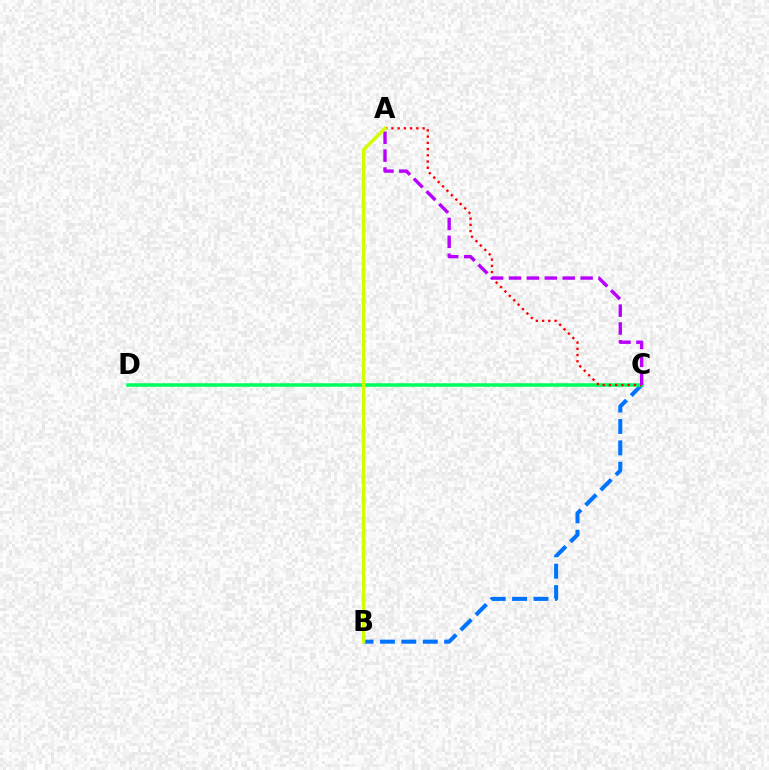{('B', 'C'): [{'color': '#0074ff', 'line_style': 'dashed', 'thickness': 2.91}], ('C', 'D'): [{'color': '#00ff5c', 'line_style': 'solid', 'thickness': 2.54}], ('A', 'C'): [{'color': '#ff0000', 'line_style': 'dotted', 'thickness': 1.69}, {'color': '#b900ff', 'line_style': 'dashed', 'thickness': 2.43}], ('A', 'B'): [{'color': '#d1ff00', 'line_style': 'solid', 'thickness': 2.51}]}